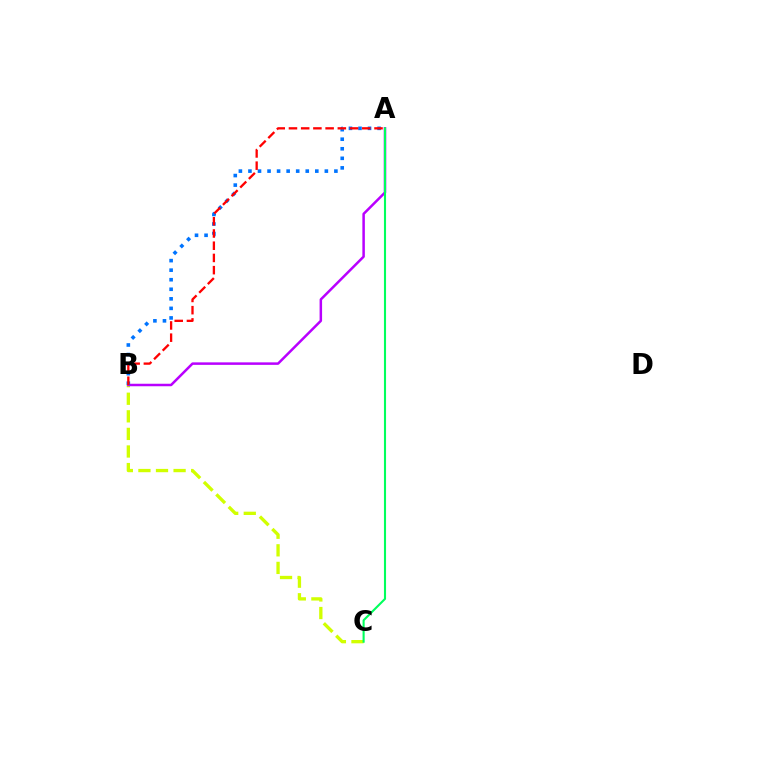{('B', 'C'): [{'color': '#d1ff00', 'line_style': 'dashed', 'thickness': 2.39}], ('A', 'B'): [{'color': '#b900ff', 'line_style': 'solid', 'thickness': 1.8}, {'color': '#0074ff', 'line_style': 'dotted', 'thickness': 2.6}, {'color': '#ff0000', 'line_style': 'dashed', 'thickness': 1.66}], ('A', 'C'): [{'color': '#00ff5c', 'line_style': 'solid', 'thickness': 1.51}]}